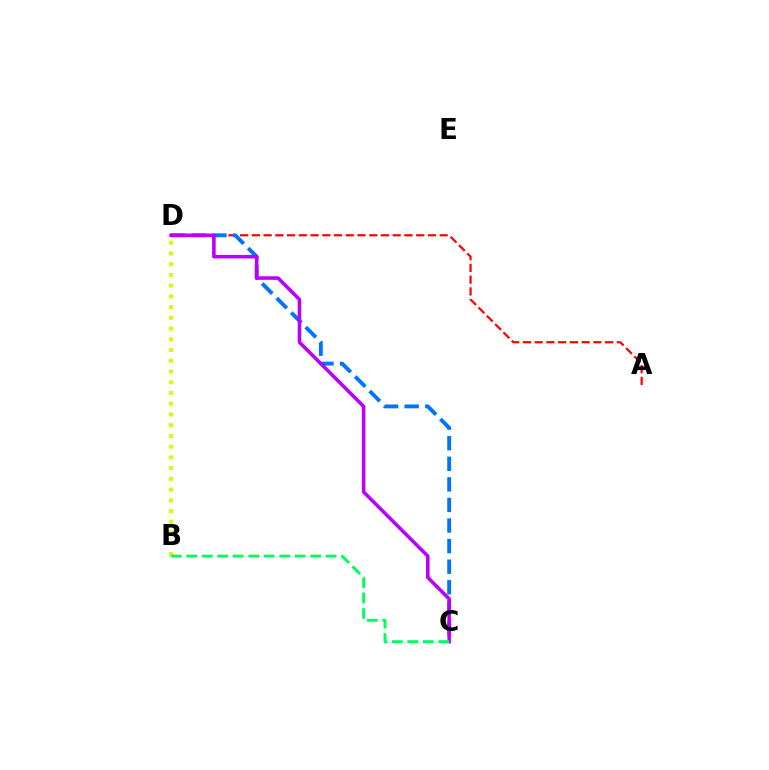{('A', 'D'): [{'color': '#ff0000', 'line_style': 'dashed', 'thickness': 1.59}], ('C', 'D'): [{'color': '#0074ff', 'line_style': 'dashed', 'thickness': 2.8}, {'color': '#b900ff', 'line_style': 'solid', 'thickness': 2.56}], ('B', 'D'): [{'color': '#d1ff00', 'line_style': 'dotted', 'thickness': 2.92}], ('B', 'C'): [{'color': '#00ff5c', 'line_style': 'dashed', 'thickness': 2.1}]}